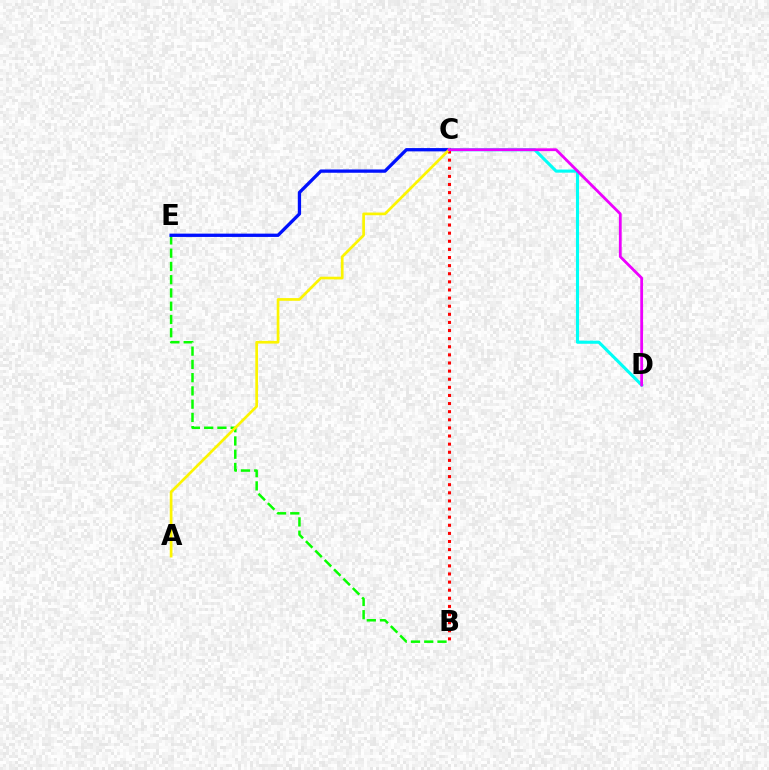{('C', 'D'): [{'color': '#00fff6', 'line_style': 'solid', 'thickness': 2.23}, {'color': '#ee00ff', 'line_style': 'solid', 'thickness': 2.02}], ('B', 'E'): [{'color': '#08ff00', 'line_style': 'dashed', 'thickness': 1.8}], ('C', 'E'): [{'color': '#0010ff', 'line_style': 'solid', 'thickness': 2.37}], ('B', 'C'): [{'color': '#ff0000', 'line_style': 'dotted', 'thickness': 2.2}], ('A', 'C'): [{'color': '#fcf500', 'line_style': 'solid', 'thickness': 1.94}]}